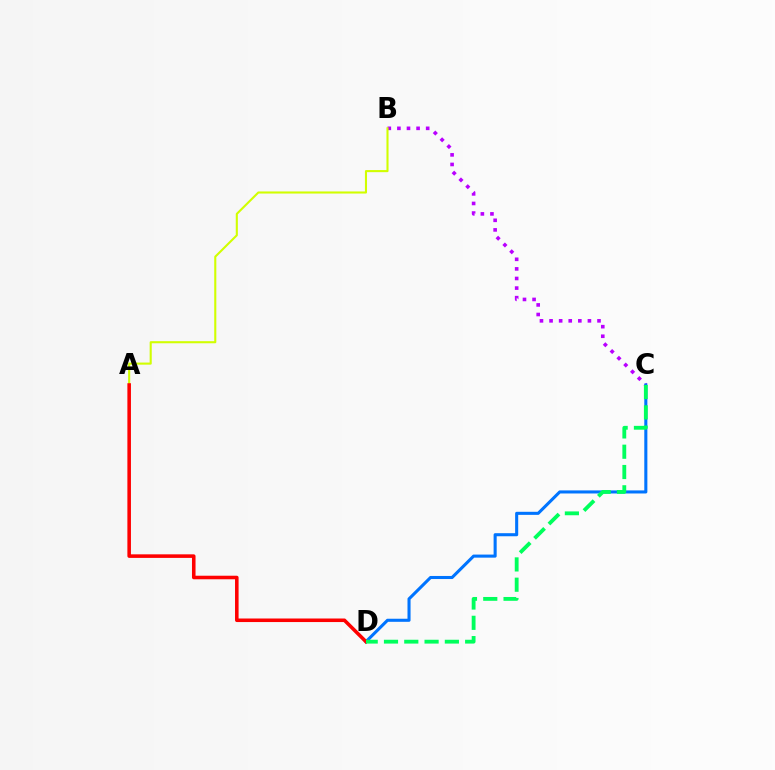{('B', 'C'): [{'color': '#b900ff', 'line_style': 'dotted', 'thickness': 2.61}], ('C', 'D'): [{'color': '#0074ff', 'line_style': 'solid', 'thickness': 2.21}, {'color': '#00ff5c', 'line_style': 'dashed', 'thickness': 2.76}], ('A', 'B'): [{'color': '#d1ff00', 'line_style': 'solid', 'thickness': 1.51}], ('A', 'D'): [{'color': '#ff0000', 'line_style': 'solid', 'thickness': 2.56}]}